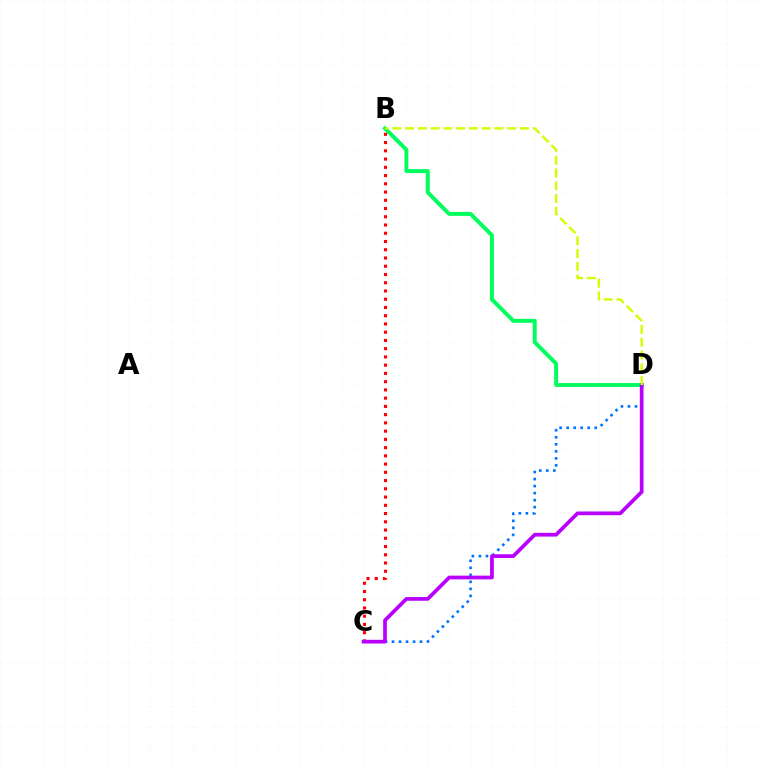{('C', 'D'): [{'color': '#0074ff', 'line_style': 'dotted', 'thickness': 1.91}, {'color': '#b900ff', 'line_style': 'solid', 'thickness': 2.67}], ('B', 'D'): [{'color': '#00ff5c', 'line_style': 'solid', 'thickness': 2.84}, {'color': '#d1ff00', 'line_style': 'dashed', 'thickness': 1.73}], ('B', 'C'): [{'color': '#ff0000', 'line_style': 'dotted', 'thickness': 2.24}]}